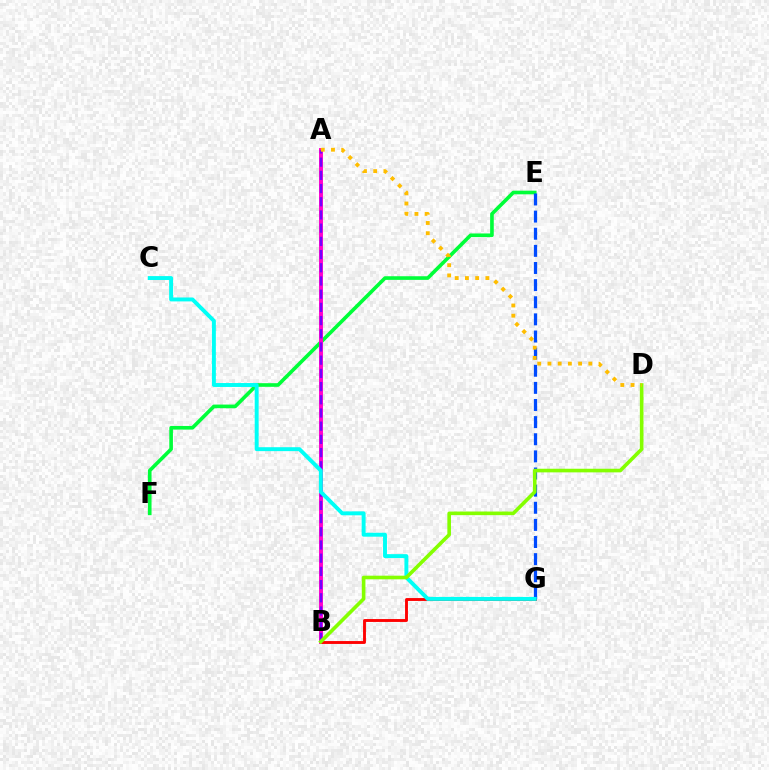{('E', 'F'): [{'color': '#00ff39', 'line_style': 'solid', 'thickness': 2.62}], ('A', 'B'): [{'color': '#ff00cf', 'line_style': 'solid', 'thickness': 2.82}, {'color': '#7200ff', 'line_style': 'dashed', 'thickness': 1.79}], ('B', 'G'): [{'color': '#ff0000', 'line_style': 'solid', 'thickness': 2.07}], ('E', 'G'): [{'color': '#004bff', 'line_style': 'dashed', 'thickness': 2.33}], ('C', 'G'): [{'color': '#00fff6', 'line_style': 'solid', 'thickness': 2.82}], ('B', 'D'): [{'color': '#84ff00', 'line_style': 'solid', 'thickness': 2.61}], ('A', 'D'): [{'color': '#ffbd00', 'line_style': 'dotted', 'thickness': 2.78}]}